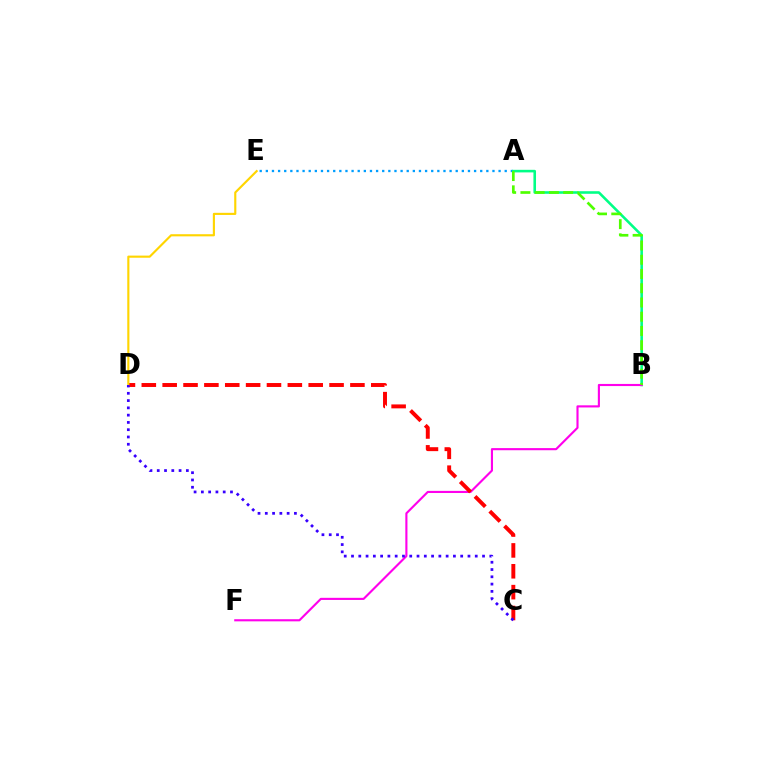{('A', 'E'): [{'color': '#009eff', 'line_style': 'dotted', 'thickness': 1.66}], ('A', 'B'): [{'color': '#00ff86', 'line_style': 'solid', 'thickness': 1.86}, {'color': '#4fff00', 'line_style': 'dashed', 'thickness': 1.94}], ('B', 'F'): [{'color': '#ff00ed', 'line_style': 'solid', 'thickness': 1.53}], ('C', 'D'): [{'color': '#ff0000', 'line_style': 'dashed', 'thickness': 2.83}, {'color': '#3700ff', 'line_style': 'dotted', 'thickness': 1.98}], ('D', 'E'): [{'color': '#ffd500', 'line_style': 'solid', 'thickness': 1.54}]}